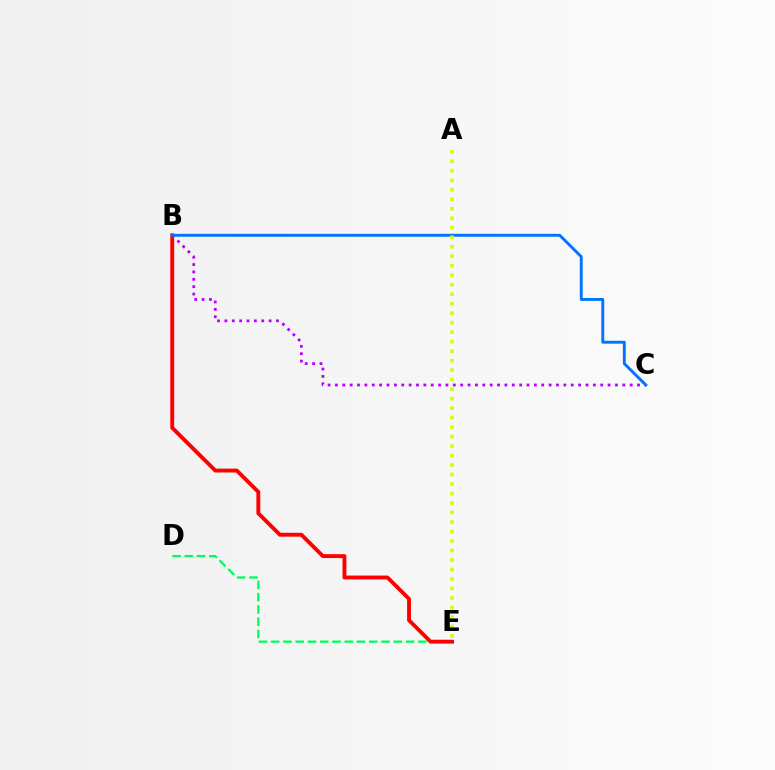{('D', 'E'): [{'color': '#00ff5c', 'line_style': 'dashed', 'thickness': 1.67}], ('B', 'C'): [{'color': '#b900ff', 'line_style': 'dotted', 'thickness': 2.0}, {'color': '#0074ff', 'line_style': 'solid', 'thickness': 2.08}], ('B', 'E'): [{'color': '#ff0000', 'line_style': 'solid', 'thickness': 2.79}], ('A', 'E'): [{'color': '#d1ff00', 'line_style': 'dotted', 'thickness': 2.58}]}